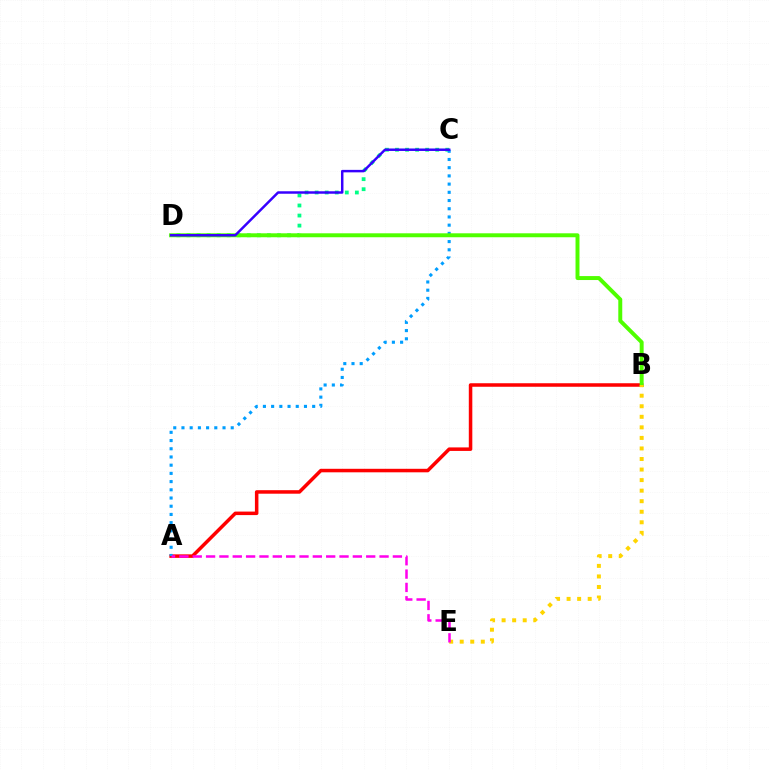{('A', 'B'): [{'color': '#ff0000', 'line_style': 'solid', 'thickness': 2.53}], ('C', 'D'): [{'color': '#00ff86', 'line_style': 'dotted', 'thickness': 2.73}, {'color': '#3700ff', 'line_style': 'solid', 'thickness': 1.78}], ('A', 'C'): [{'color': '#009eff', 'line_style': 'dotted', 'thickness': 2.23}], ('B', 'D'): [{'color': '#4fff00', 'line_style': 'solid', 'thickness': 2.85}], ('B', 'E'): [{'color': '#ffd500', 'line_style': 'dotted', 'thickness': 2.87}], ('A', 'E'): [{'color': '#ff00ed', 'line_style': 'dashed', 'thickness': 1.81}]}